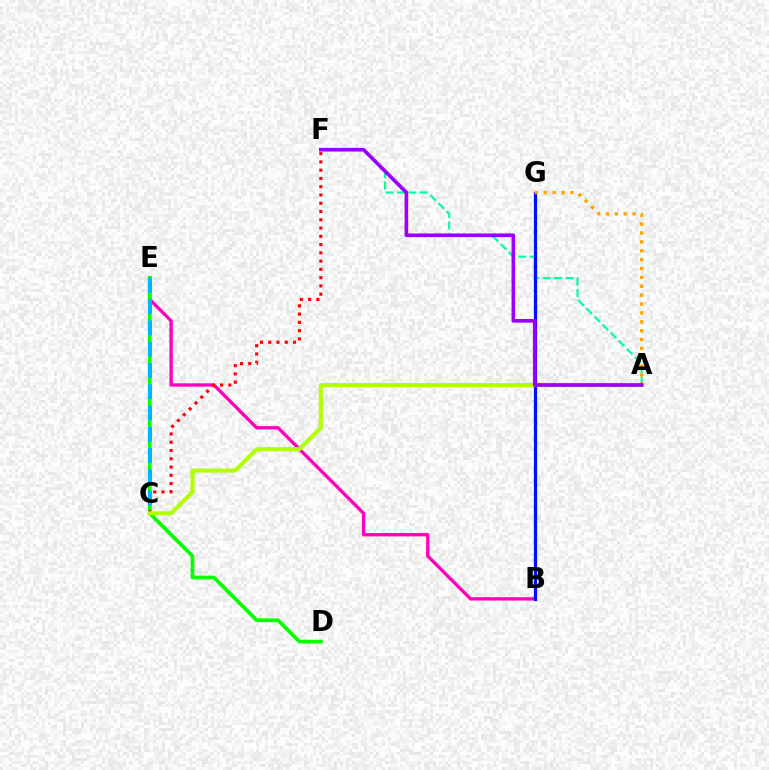{('B', 'E'): [{'color': '#ff00bd', 'line_style': 'solid', 'thickness': 2.39}], ('D', 'E'): [{'color': '#08ff00', 'line_style': 'solid', 'thickness': 2.68}], ('C', 'F'): [{'color': '#ff0000', 'line_style': 'dotted', 'thickness': 2.25}], ('A', 'F'): [{'color': '#00ff9d', 'line_style': 'dashed', 'thickness': 1.56}, {'color': '#9b00ff', 'line_style': 'solid', 'thickness': 2.62}], ('B', 'G'): [{'color': '#0010ff', 'line_style': 'solid', 'thickness': 2.33}], ('C', 'E'): [{'color': '#00b5ff', 'line_style': 'dashed', 'thickness': 2.89}], ('A', 'C'): [{'color': '#b3ff00', 'line_style': 'solid', 'thickness': 2.94}], ('A', 'G'): [{'color': '#ffa500', 'line_style': 'dotted', 'thickness': 2.41}]}